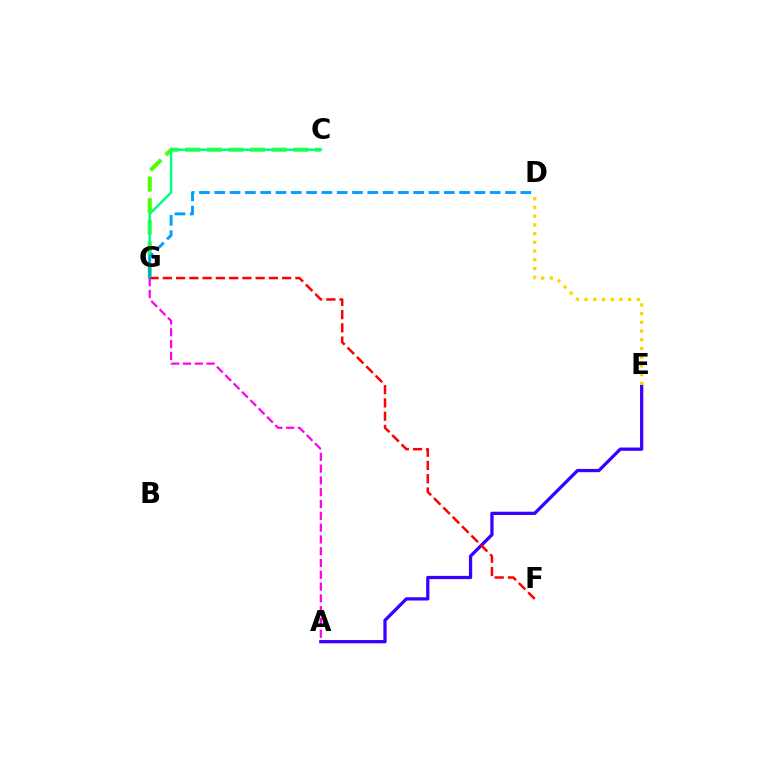{('C', 'G'): [{'color': '#4fff00', 'line_style': 'dashed', 'thickness': 2.94}, {'color': '#00ff86', 'line_style': 'solid', 'thickness': 1.8}], ('A', 'E'): [{'color': '#3700ff', 'line_style': 'solid', 'thickness': 2.35}], ('F', 'G'): [{'color': '#ff0000', 'line_style': 'dashed', 'thickness': 1.8}], ('D', 'G'): [{'color': '#009eff', 'line_style': 'dashed', 'thickness': 2.08}], ('D', 'E'): [{'color': '#ffd500', 'line_style': 'dotted', 'thickness': 2.37}], ('A', 'G'): [{'color': '#ff00ed', 'line_style': 'dashed', 'thickness': 1.6}]}